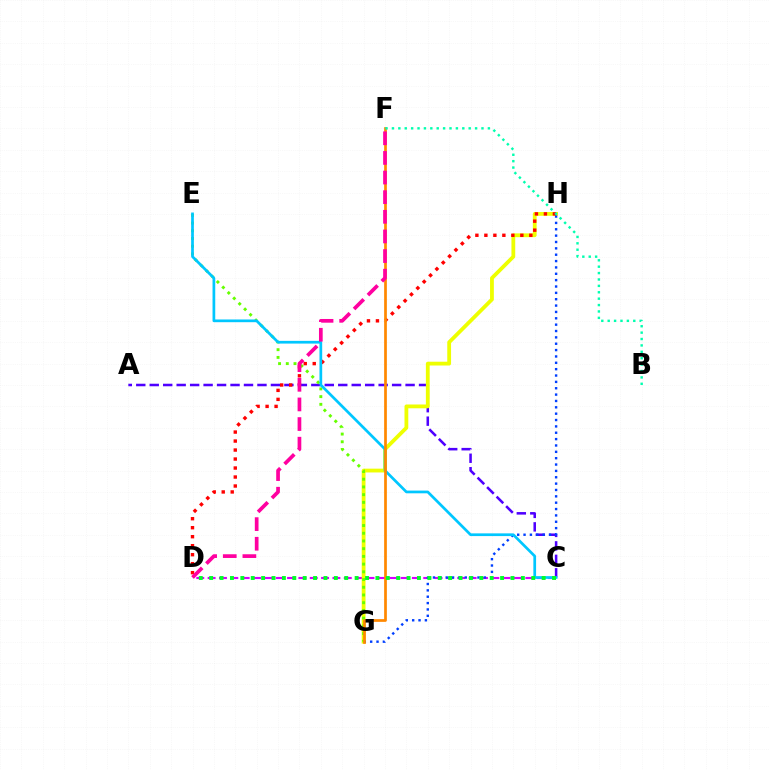{('C', 'D'): [{'color': '#d600ff', 'line_style': 'dashed', 'thickness': 1.54}, {'color': '#00ff27', 'line_style': 'dotted', 'thickness': 2.82}], ('A', 'C'): [{'color': '#4f00ff', 'line_style': 'dashed', 'thickness': 1.83}], ('G', 'H'): [{'color': '#eeff00', 'line_style': 'solid', 'thickness': 2.74}, {'color': '#003fff', 'line_style': 'dotted', 'thickness': 1.73}], ('E', 'G'): [{'color': '#66ff00', 'line_style': 'dotted', 'thickness': 2.1}], ('D', 'H'): [{'color': '#ff0000', 'line_style': 'dotted', 'thickness': 2.44}], ('C', 'E'): [{'color': '#00c7ff', 'line_style': 'solid', 'thickness': 1.96}], ('F', 'G'): [{'color': '#ff8800', 'line_style': 'solid', 'thickness': 1.96}], ('B', 'F'): [{'color': '#00ffaf', 'line_style': 'dotted', 'thickness': 1.74}], ('D', 'F'): [{'color': '#ff00a0', 'line_style': 'dashed', 'thickness': 2.67}]}